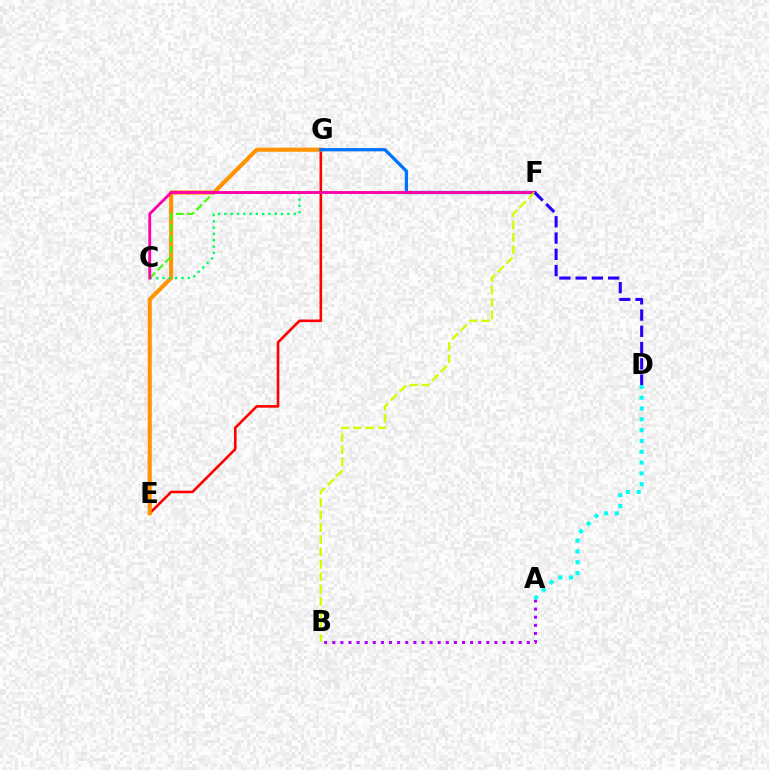{('A', 'B'): [{'color': '#b900ff', 'line_style': 'dotted', 'thickness': 2.2}], ('E', 'G'): [{'color': '#ff0000', 'line_style': 'solid', 'thickness': 1.87}, {'color': '#ff9400', 'line_style': 'solid', 'thickness': 2.96}], ('F', 'G'): [{'color': '#0074ff', 'line_style': 'solid', 'thickness': 2.35}], ('C', 'F'): [{'color': '#3dff00', 'line_style': 'dashed', 'thickness': 1.51}, {'color': '#00ff5c', 'line_style': 'dotted', 'thickness': 1.71}, {'color': '#ff00ac', 'line_style': 'solid', 'thickness': 2.06}], ('A', 'D'): [{'color': '#00fff6', 'line_style': 'dotted', 'thickness': 2.94}], ('B', 'F'): [{'color': '#d1ff00', 'line_style': 'dashed', 'thickness': 1.68}], ('D', 'F'): [{'color': '#2500ff', 'line_style': 'dashed', 'thickness': 2.21}]}